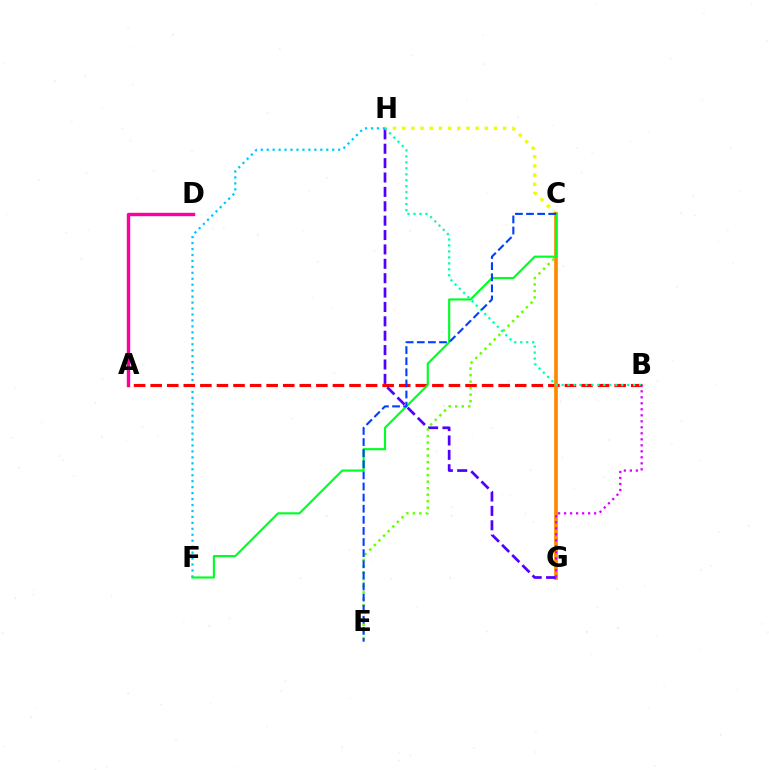{('A', 'D'): [{'color': '#ff00a0', 'line_style': 'solid', 'thickness': 2.45}], ('F', 'H'): [{'color': '#00c7ff', 'line_style': 'dotted', 'thickness': 1.62}], ('A', 'B'): [{'color': '#ff0000', 'line_style': 'dashed', 'thickness': 2.25}], ('C', 'H'): [{'color': '#eeff00', 'line_style': 'dotted', 'thickness': 2.49}], ('C', 'G'): [{'color': '#ff8800', 'line_style': 'solid', 'thickness': 2.66}], ('G', 'H'): [{'color': '#4f00ff', 'line_style': 'dashed', 'thickness': 1.95}], ('C', 'E'): [{'color': '#66ff00', 'line_style': 'dotted', 'thickness': 1.77}, {'color': '#003fff', 'line_style': 'dashed', 'thickness': 1.51}], ('C', 'F'): [{'color': '#00ff27', 'line_style': 'solid', 'thickness': 1.55}], ('B', 'H'): [{'color': '#00ffaf', 'line_style': 'dotted', 'thickness': 1.62}], ('B', 'G'): [{'color': '#d600ff', 'line_style': 'dotted', 'thickness': 1.63}]}